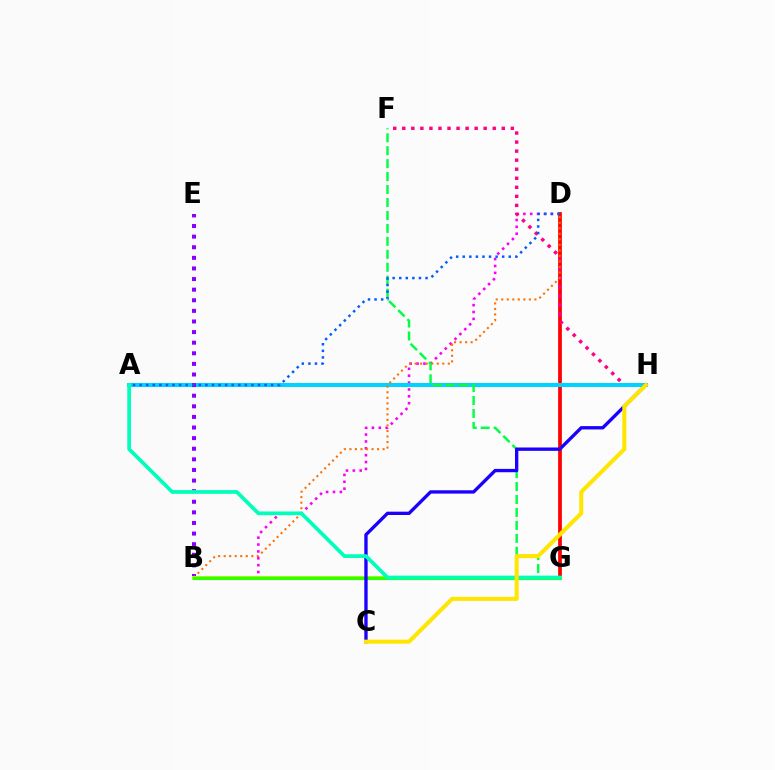{('B', 'D'): [{'color': '#fa00f9', 'line_style': 'dotted', 'thickness': 1.87}, {'color': '#ff7000', 'line_style': 'dotted', 'thickness': 1.5}], ('D', 'G'): [{'color': '#ff0000', 'line_style': 'solid', 'thickness': 2.69}], ('F', 'H'): [{'color': '#ff0088', 'line_style': 'dotted', 'thickness': 2.46}], ('A', 'H'): [{'color': '#00d3ff', 'line_style': 'solid', 'thickness': 2.87}], ('B', 'E'): [{'color': '#8a00ff', 'line_style': 'dotted', 'thickness': 2.88}], ('F', 'G'): [{'color': '#00ff45', 'line_style': 'dashed', 'thickness': 1.76}], ('B', 'G'): [{'color': '#a2ff00', 'line_style': 'solid', 'thickness': 2.88}, {'color': '#31ff00', 'line_style': 'solid', 'thickness': 2.27}], ('C', 'H'): [{'color': '#1900ff', 'line_style': 'solid', 'thickness': 2.4}, {'color': '#ffe600', 'line_style': 'solid', 'thickness': 2.91}], ('A', 'G'): [{'color': '#00ffbb', 'line_style': 'solid', 'thickness': 2.68}], ('A', 'D'): [{'color': '#005dff', 'line_style': 'dotted', 'thickness': 1.79}]}